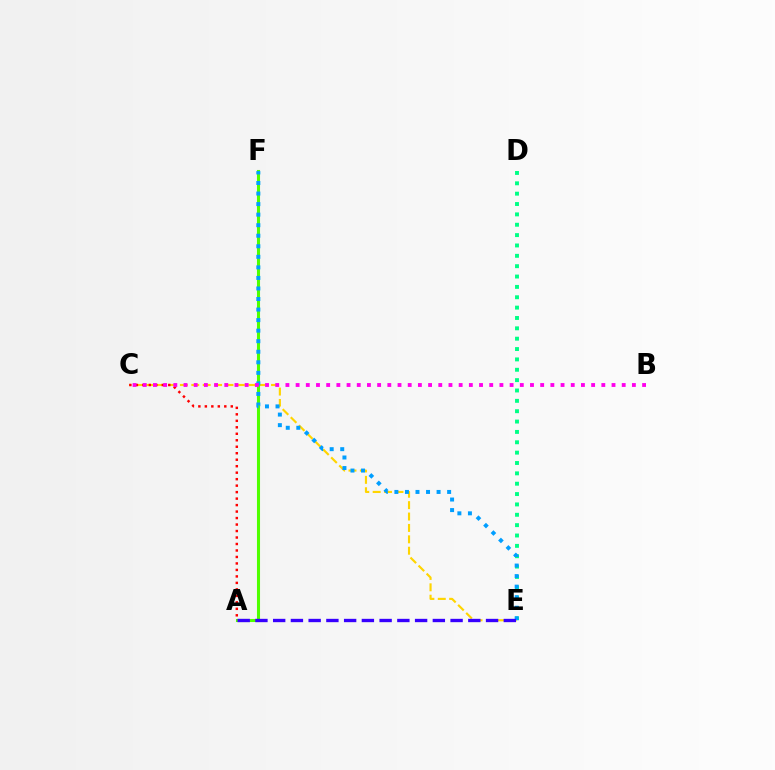{('C', 'E'): [{'color': '#ffd500', 'line_style': 'dashed', 'thickness': 1.55}], ('A', 'F'): [{'color': '#4fff00', 'line_style': 'solid', 'thickness': 2.21}], ('D', 'E'): [{'color': '#00ff86', 'line_style': 'dotted', 'thickness': 2.81}], ('A', 'C'): [{'color': '#ff0000', 'line_style': 'dotted', 'thickness': 1.76}], ('E', 'F'): [{'color': '#009eff', 'line_style': 'dotted', 'thickness': 2.87}], ('B', 'C'): [{'color': '#ff00ed', 'line_style': 'dotted', 'thickness': 2.77}], ('A', 'E'): [{'color': '#3700ff', 'line_style': 'dashed', 'thickness': 2.41}]}